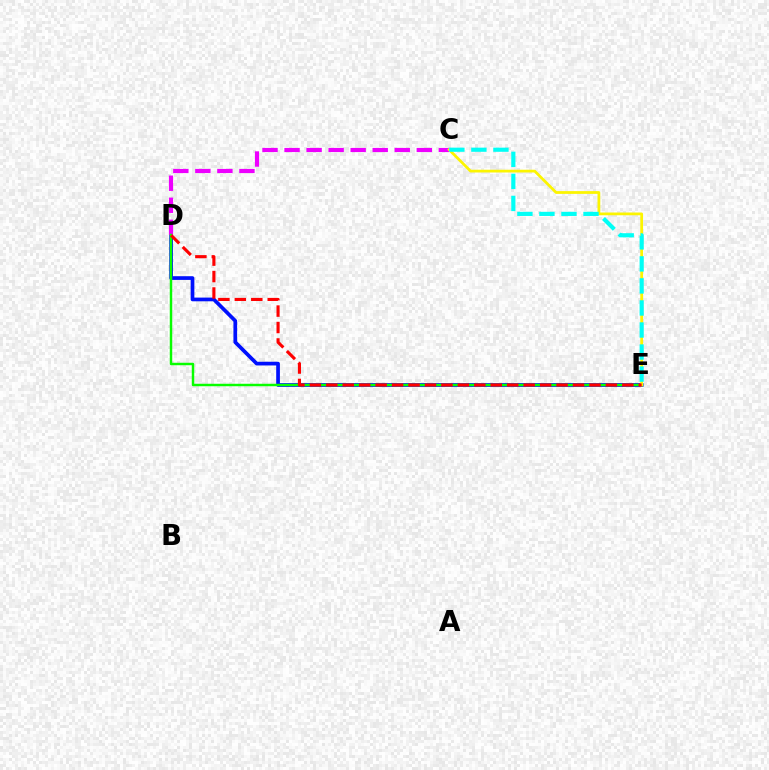{('D', 'E'): [{'color': '#0010ff', 'line_style': 'solid', 'thickness': 2.67}, {'color': '#08ff00', 'line_style': 'solid', 'thickness': 1.77}, {'color': '#ff0000', 'line_style': 'dashed', 'thickness': 2.23}], ('C', 'D'): [{'color': '#ee00ff', 'line_style': 'dashed', 'thickness': 2.99}], ('C', 'E'): [{'color': '#fcf500', 'line_style': 'solid', 'thickness': 1.99}, {'color': '#00fff6', 'line_style': 'dashed', 'thickness': 2.99}]}